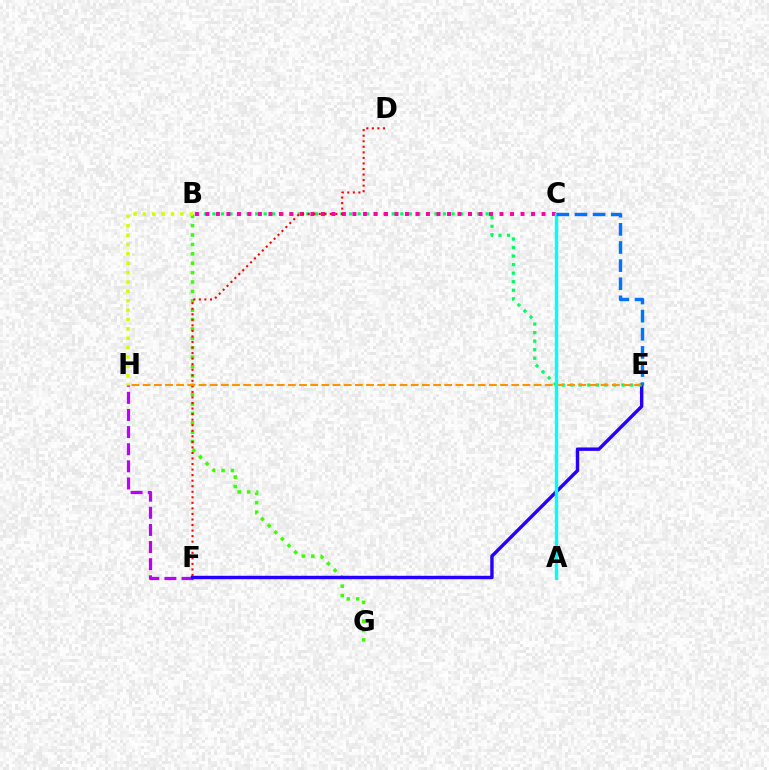{('B', 'G'): [{'color': '#3dff00', 'line_style': 'dotted', 'thickness': 2.55}], ('F', 'H'): [{'color': '#b900ff', 'line_style': 'dashed', 'thickness': 2.33}], ('E', 'F'): [{'color': '#2500ff', 'line_style': 'solid', 'thickness': 2.46}], ('B', 'E'): [{'color': '#00ff5c', 'line_style': 'dotted', 'thickness': 2.32}], ('B', 'C'): [{'color': '#ff00ac', 'line_style': 'dotted', 'thickness': 2.85}], ('D', 'F'): [{'color': '#ff0000', 'line_style': 'dotted', 'thickness': 1.51}], ('E', 'H'): [{'color': '#ff9400', 'line_style': 'dashed', 'thickness': 1.52}], ('A', 'C'): [{'color': '#00fff6', 'line_style': 'solid', 'thickness': 2.45}], ('B', 'H'): [{'color': '#d1ff00', 'line_style': 'dotted', 'thickness': 2.55}], ('C', 'E'): [{'color': '#0074ff', 'line_style': 'dashed', 'thickness': 2.46}]}